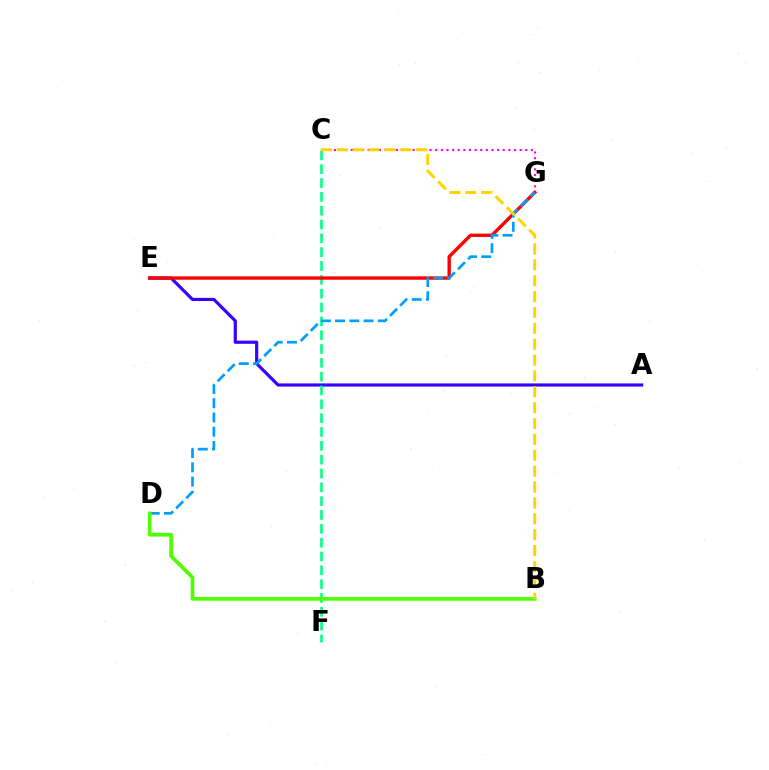{('A', 'E'): [{'color': '#3700ff', 'line_style': 'solid', 'thickness': 2.28}], ('C', 'F'): [{'color': '#00ff86', 'line_style': 'dashed', 'thickness': 1.88}], ('C', 'G'): [{'color': '#ff00ed', 'line_style': 'dotted', 'thickness': 1.53}], ('E', 'G'): [{'color': '#ff0000', 'line_style': 'solid', 'thickness': 2.42}], ('D', 'G'): [{'color': '#009eff', 'line_style': 'dashed', 'thickness': 1.94}], ('B', 'D'): [{'color': '#4fff00', 'line_style': 'solid', 'thickness': 2.66}], ('B', 'C'): [{'color': '#ffd500', 'line_style': 'dashed', 'thickness': 2.16}]}